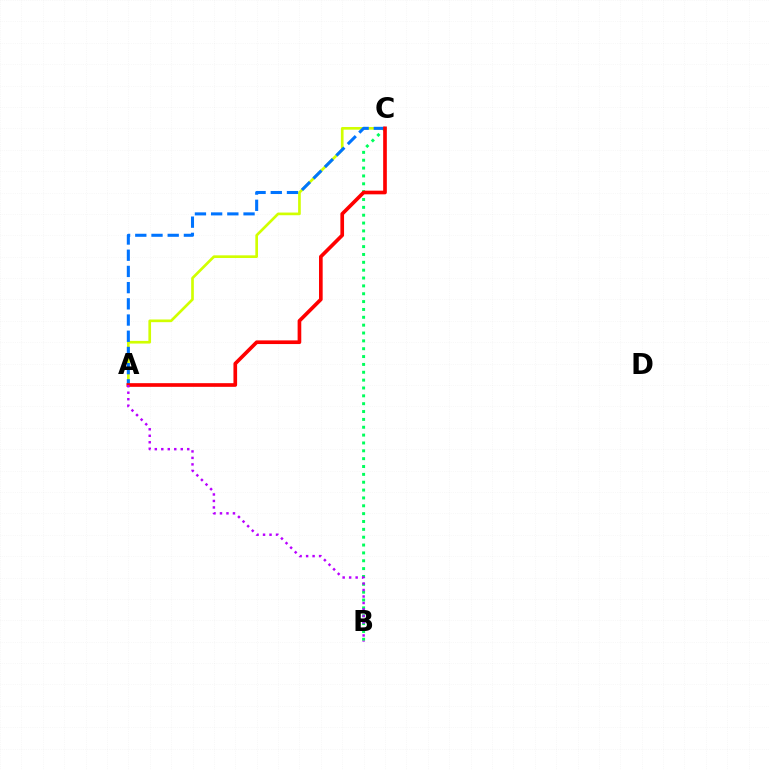{('B', 'C'): [{'color': '#00ff5c', 'line_style': 'dotted', 'thickness': 2.13}], ('A', 'C'): [{'color': '#d1ff00', 'line_style': 'solid', 'thickness': 1.93}, {'color': '#0074ff', 'line_style': 'dashed', 'thickness': 2.2}, {'color': '#ff0000', 'line_style': 'solid', 'thickness': 2.64}], ('A', 'B'): [{'color': '#b900ff', 'line_style': 'dotted', 'thickness': 1.76}]}